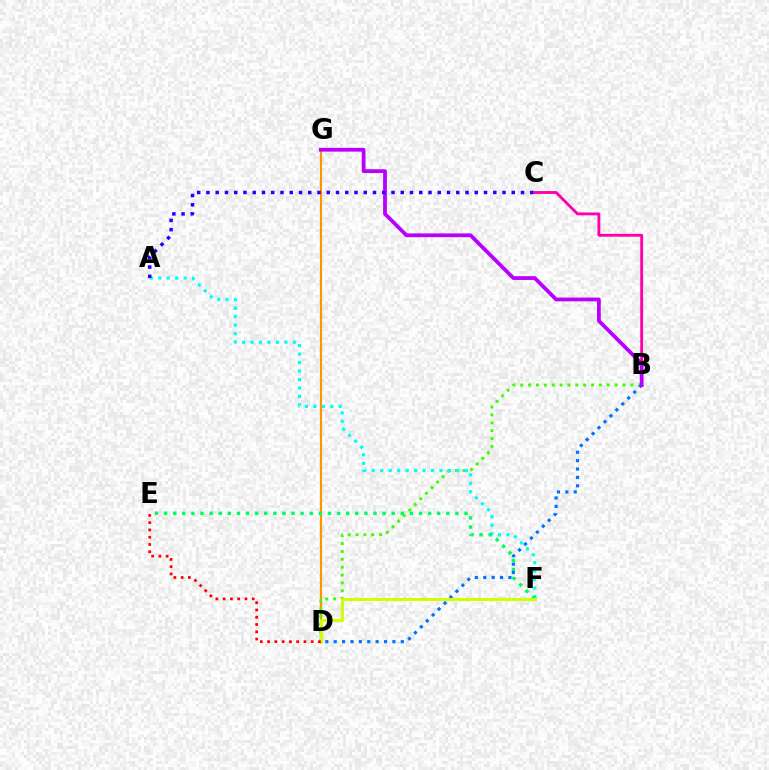{('D', 'G'): [{'color': '#ff9400', 'line_style': 'solid', 'thickness': 1.55}], ('B', 'C'): [{'color': '#ff00ac', 'line_style': 'solid', 'thickness': 2.06}], ('B', 'D'): [{'color': '#3dff00', 'line_style': 'dotted', 'thickness': 2.14}, {'color': '#0074ff', 'line_style': 'dotted', 'thickness': 2.28}], ('A', 'F'): [{'color': '#00fff6', 'line_style': 'dotted', 'thickness': 2.3}], ('E', 'F'): [{'color': '#00ff5c', 'line_style': 'dotted', 'thickness': 2.47}], ('D', 'F'): [{'color': '#d1ff00', 'line_style': 'solid', 'thickness': 2.14}], ('B', 'G'): [{'color': '#b900ff', 'line_style': 'solid', 'thickness': 2.72}], ('A', 'C'): [{'color': '#2500ff', 'line_style': 'dotted', 'thickness': 2.51}], ('D', 'E'): [{'color': '#ff0000', 'line_style': 'dotted', 'thickness': 1.97}]}